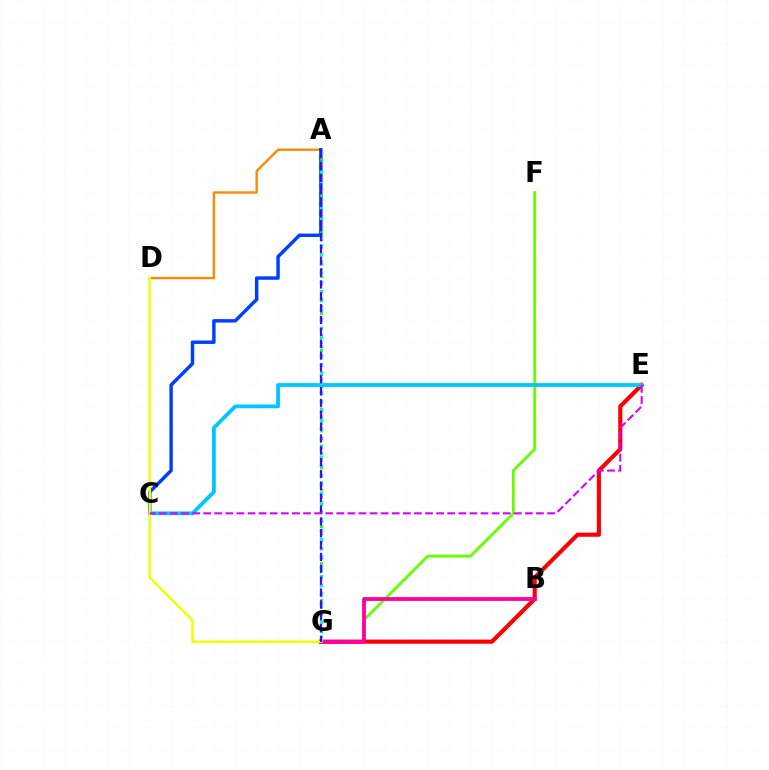{('F', 'G'): [{'color': '#66ff00', 'line_style': 'solid', 'thickness': 2.02}], ('A', 'D'): [{'color': '#ff8800', 'line_style': 'solid', 'thickness': 1.7}], ('E', 'G'): [{'color': '#ff0000', 'line_style': 'solid', 'thickness': 2.97}], ('A', 'C'): [{'color': '#003fff', 'line_style': 'solid', 'thickness': 2.49}], ('A', 'G'): [{'color': '#00ff27', 'line_style': 'dotted', 'thickness': 2.0}, {'color': '#00ffaf', 'line_style': 'dotted', 'thickness': 2.5}, {'color': '#4f00ff', 'line_style': 'dashed', 'thickness': 1.61}], ('C', 'E'): [{'color': '#00c7ff', 'line_style': 'solid', 'thickness': 2.73}, {'color': '#d600ff', 'line_style': 'dashed', 'thickness': 1.51}], ('B', 'G'): [{'color': '#ff00a0', 'line_style': 'solid', 'thickness': 2.74}], ('D', 'G'): [{'color': '#eeff00', 'line_style': 'solid', 'thickness': 1.77}]}